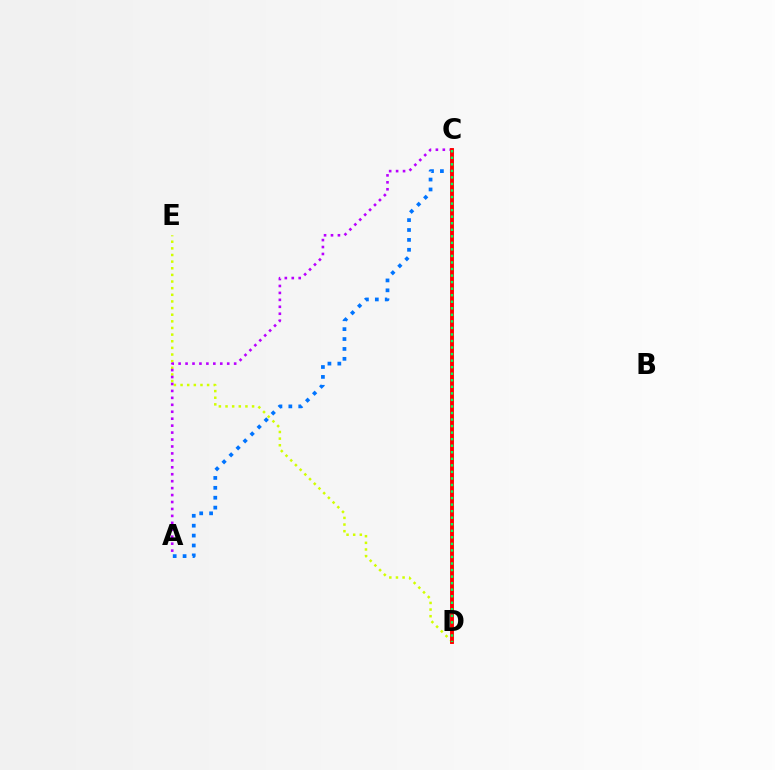{('A', 'C'): [{'color': '#0074ff', 'line_style': 'dotted', 'thickness': 2.69}, {'color': '#b900ff', 'line_style': 'dotted', 'thickness': 1.89}], ('D', 'E'): [{'color': '#d1ff00', 'line_style': 'dotted', 'thickness': 1.8}], ('C', 'D'): [{'color': '#ff0000', 'line_style': 'solid', 'thickness': 2.81}, {'color': '#00ff5c', 'line_style': 'dotted', 'thickness': 1.78}]}